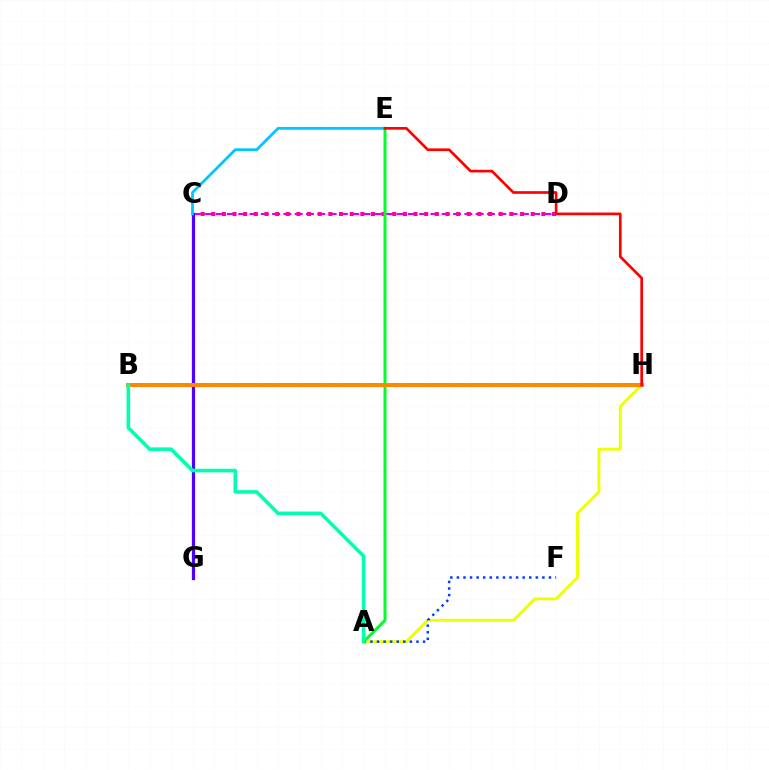{('C', 'D'): [{'color': '#d600ff', 'line_style': 'dashed', 'thickness': 1.54}, {'color': '#ff00a0', 'line_style': 'dotted', 'thickness': 2.89}], ('A', 'H'): [{'color': '#eeff00', 'line_style': 'solid', 'thickness': 2.09}], ('C', 'G'): [{'color': '#66ff00', 'line_style': 'dashed', 'thickness': 1.88}, {'color': '#4f00ff', 'line_style': 'solid', 'thickness': 2.33}], ('A', 'F'): [{'color': '#003fff', 'line_style': 'dotted', 'thickness': 1.79}], ('A', 'E'): [{'color': '#00ff27', 'line_style': 'solid', 'thickness': 2.13}], ('C', 'E'): [{'color': '#00c7ff', 'line_style': 'solid', 'thickness': 2.01}], ('B', 'H'): [{'color': '#ff8800', 'line_style': 'solid', 'thickness': 2.87}], ('E', 'H'): [{'color': '#ff0000', 'line_style': 'solid', 'thickness': 1.93}], ('A', 'B'): [{'color': '#00ffaf', 'line_style': 'solid', 'thickness': 2.58}]}